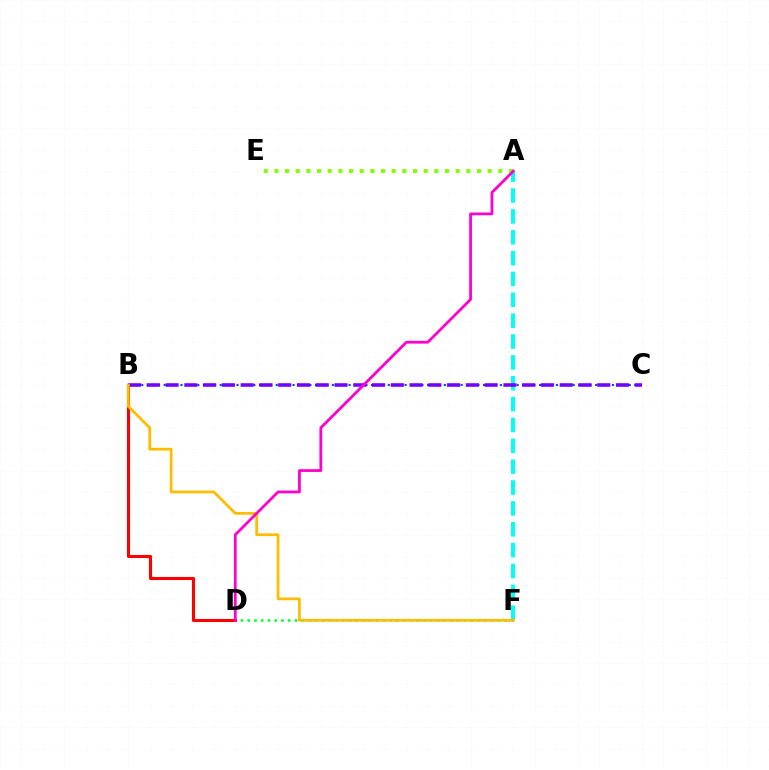{('A', 'F'): [{'color': '#00fff6', 'line_style': 'dashed', 'thickness': 2.83}], ('B', 'C'): [{'color': '#004bff', 'line_style': 'dotted', 'thickness': 1.52}, {'color': '#7200ff', 'line_style': 'dashed', 'thickness': 2.55}], ('D', 'F'): [{'color': '#00ff39', 'line_style': 'dotted', 'thickness': 1.84}], ('B', 'D'): [{'color': '#ff0000', 'line_style': 'solid', 'thickness': 2.21}], ('A', 'E'): [{'color': '#84ff00', 'line_style': 'dotted', 'thickness': 2.9}], ('B', 'F'): [{'color': '#ffbd00', 'line_style': 'solid', 'thickness': 1.99}], ('A', 'D'): [{'color': '#ff00cf', 'line_style': 'solid', 'thickness': 2.0}]}